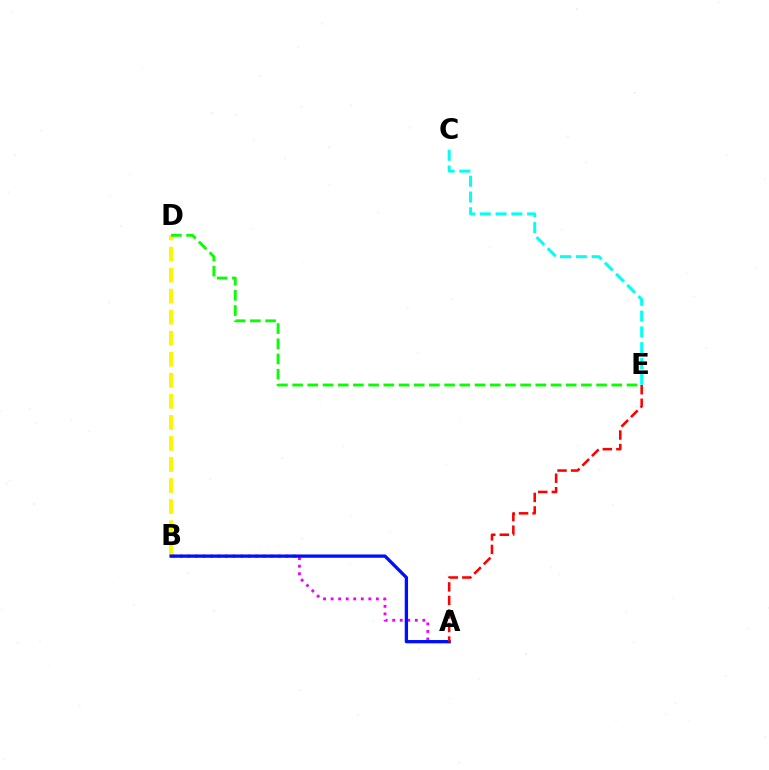{('C', 'E'): [{'color': '#00fff6', 'line_style': 'dashed', 'thickness': 2.15}], ('B', 'D'): [{'color': '#fcf500', 'line_style': 'dashed', 'thickness': 2.86}], ('A', 'B'): [{'color': '#ee00ff', 'line_style': 'dotted', 'thickness': 2.05}, {'color': '#0010ff', 'line_style': 'solid', 'thickness': 2.37}], ('A', 'E'): [{'color': '#ff0000', 'line_style': 'dashed', 'thickness': 1.84}], ('D', 'E'): [{'color': '#08ff00', 'line_style': 'dashed', 'thickness': 2.06}]}